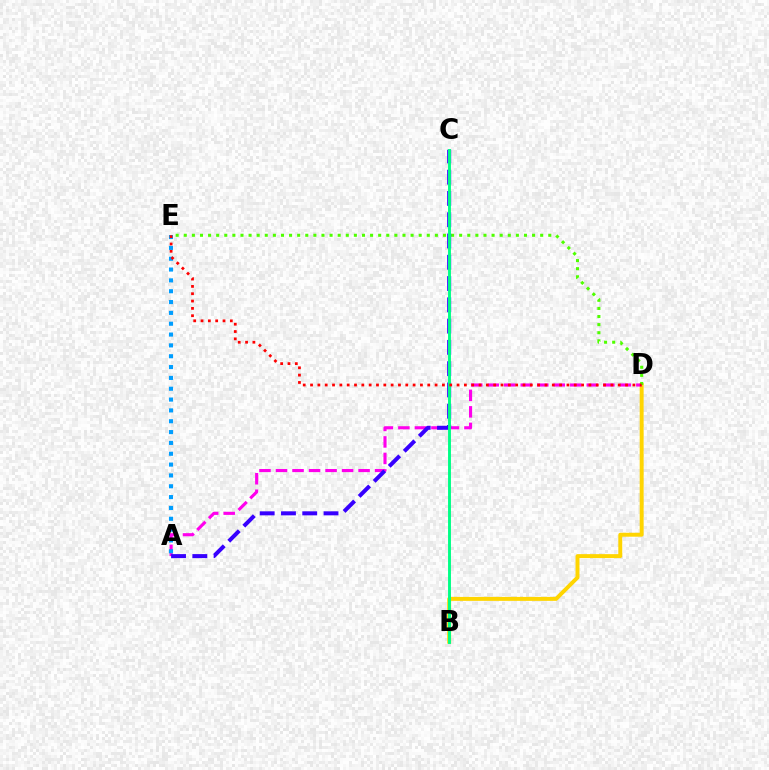{('B', 'D'): [{'color': '#ffd500', 'line_style': 'solid', 'thickness': 2.84}], ('A', 'D'): [{'color': '#ff00ed', 'line_style': 'dashed', 'thickness': 2.24}], ('D', 'E'): [{'color': '#4fff00', 'line_style': 'dotted', 'thickness': 2.2}, {'color': '#ff0000', 'line_style': 'dotted', 'thickness': 1.99}], ('A', 'E'): [{'color': '#009eff', 'line_style': 'dotted', 'thickness': 2.94}], ('A', 'C'): [{'color': '#3700ff', 'line_style': 'dashed', 'thickness': 2.89}], ('B', 'C'): [{'color': '#00ff86', 'line_style': 'solid', 'thickness': 2.1}]}